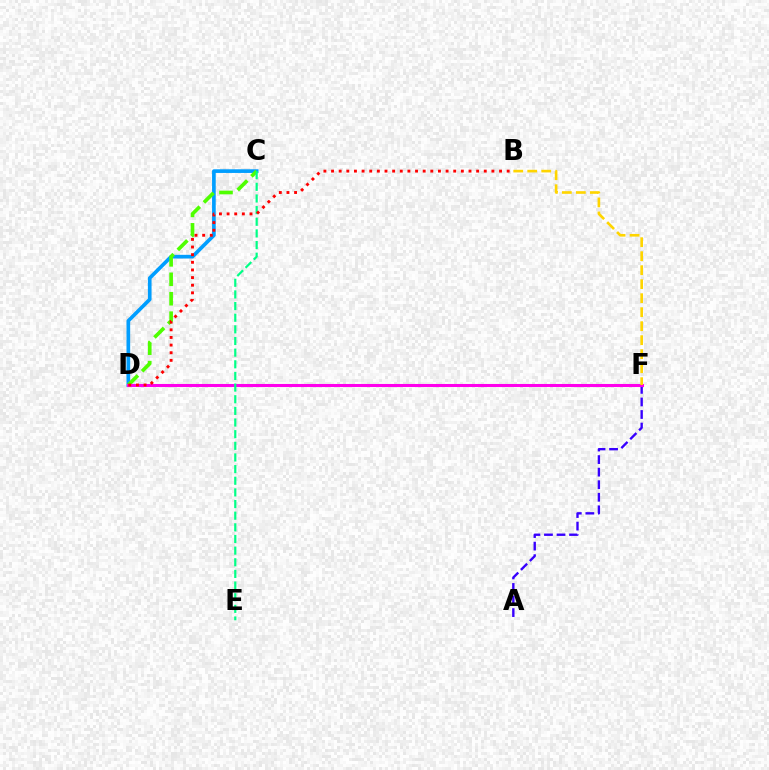{('C', 'D'): [{'color': '#009eff', 'line_style': 'solid', 'thickness': 2.64}, {'color': '#4fff00', 'line_style': 'dashed', 'thickness': 2.64}], ('A', 'F'): [{'color': '#3700ff', 'line_style': 'dashed', 'thickness': 1.71}], ('D', 'F'): [{'color': '#ff00ed', 'line_style': 'solid', 'thickness': 2.21}], ('B', 'F'): [{'color': '#ffd500', 'line_style': 'dashed', 'thickness': 1.9}], ('C', 'E'): [{'color': '#00ff86', 'line_style': 'dashed', 'thickness': 1.58}], ('B', 'D'): [{'color': '#ff0000', 'line_style': 'dotted', 'thickness': 2.07}]}